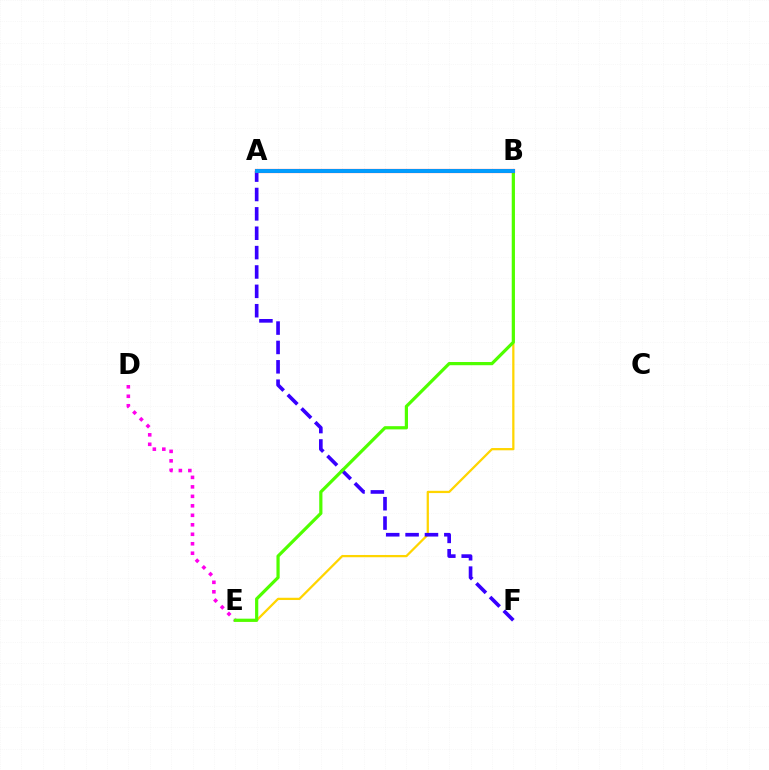{('B', 'E'): [{'color': '#ffd500', 'line_style': 'solid', 'thickness': 1.63}, {'color': '#4fff00', 'line_style': 'solid', 'thickness': 2.31}], ('A', 'B'): [{'color': '#00ff86', 'line_style': 'dashed', 'thickness': 2.08}, {'color': '#ff0000', 'line_style': 'solid', 'thickness': 2.99}, {'color': '#009eff', 'line_style': 'solid', 'thickness': 2.82}], ('A', 'F'): [{'color': '#3700ff', 'line_style': 'dashed', 'thickness': 2.63}], ('D', 'E'): [{'color': '#ff00ed', 'line_style': 'dotted', 'thickness': 2.58}]}